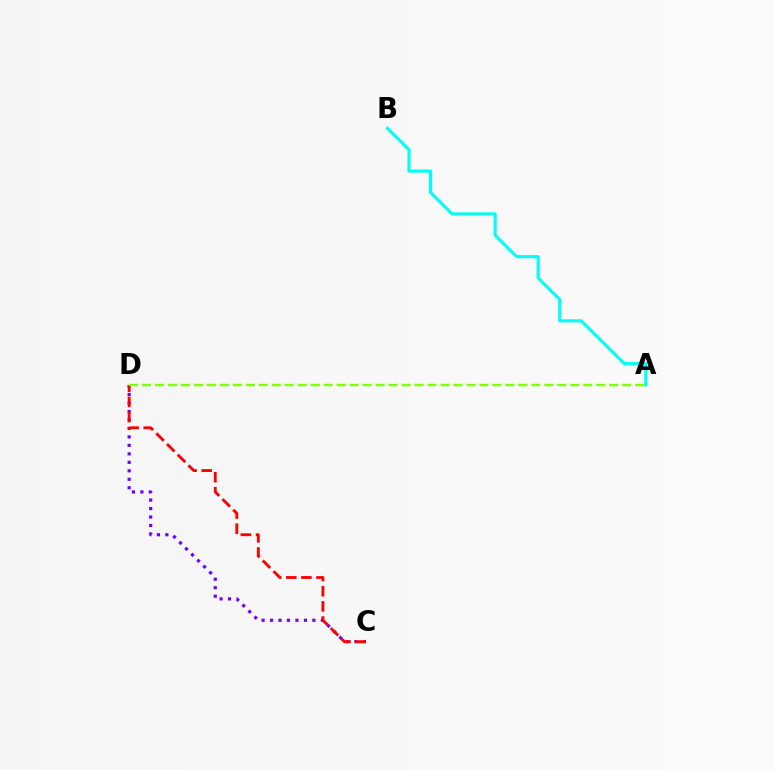{('A', 'B'): [{'color': '#00fff6', 'line_style': 'solid', 'thickness': 2.25}], ('C', 'D'): [{'color': '#7200ff', 'line_style': 'dotted', 'thickness': 2.3}, {'color': '#ff0000', 'line_style': 'dashed', 'thickness': 2.05}], ('A', 'D'): [{'color': '#84ff00', 'line_style': 'dashed', 'thickness': 1.76}]}